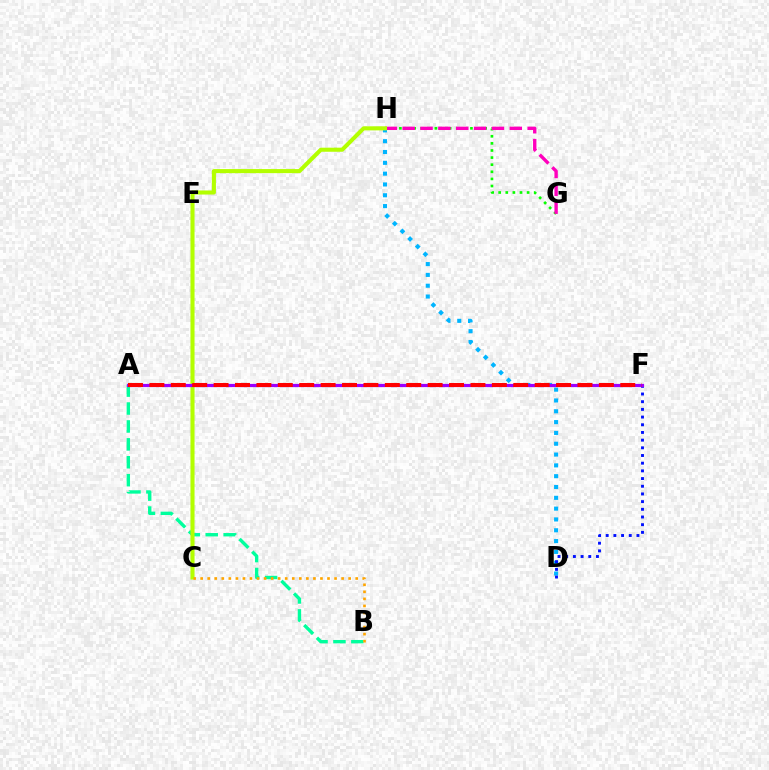{('A', 'B'): [{'color': '#00ff9d', 'line_style': 'dashed', 'thickness': 2.43}], ('D', 'H'): [{'color': '#00b5ff', 'line_style': 'dotted', 'thickness': 2.94}], ('G', 'H'): [{'color': '#08ff00', 'line_style': 'dotted', 'thickness': 1.93}, {'color': '#ff00bd', 'line_style': 'dashed', 'thickness': 2.43}], ('D', 'F'): [{'color': '#0010ff', 'line_style': 'dotted', 'thickness': 2.09}], ('C', 'H'): [{'color': '#b3ff00', 'line_style': 'solid', 'thickness': 2.94}], ('A', 'F'): [{'color': '#9b00ff', 'line_style': 'solid', 'thickness': 2.3}, {'color': '#ff0000', 'line_style': 'dashed', 'thickness': 2.91}], ('B', 'C'): [{'color': '#ffa500', 'line_style': 'dotted', 'thickness': 1.91}]}